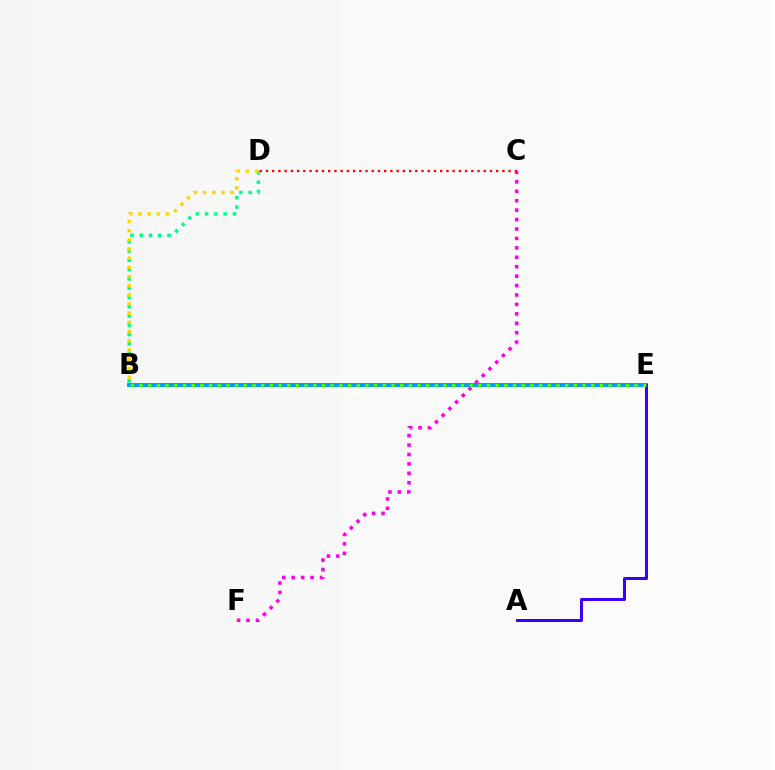{('B', 'D'): [{'color': '#00ff86', 'line_style': 'dotted', 'thickness': 2.52}, {'color': '#ffd500', 'line_style': 'dotted', 'thickness': 2.49}], ('B', 'E'): [{'color': '#009eff', 'line_style': 'solid', 'thickness': 2.89}, {'color': '#4fff00', 'line_style': 'dotted', 'thickness': 2.36}], ('A', 'E'): [{'color': '#3700ff', 'line_style': 'solid', 'thickness': 2.17}], ('C', 'F'): [{'color': '#ff00ed', 'line_style': 'dotted', 'thickness': 2.56}], ('C', 'D'): [{'color': '#ff0000', 'line_style': 'dotted', 'thickness': 1.69}]}